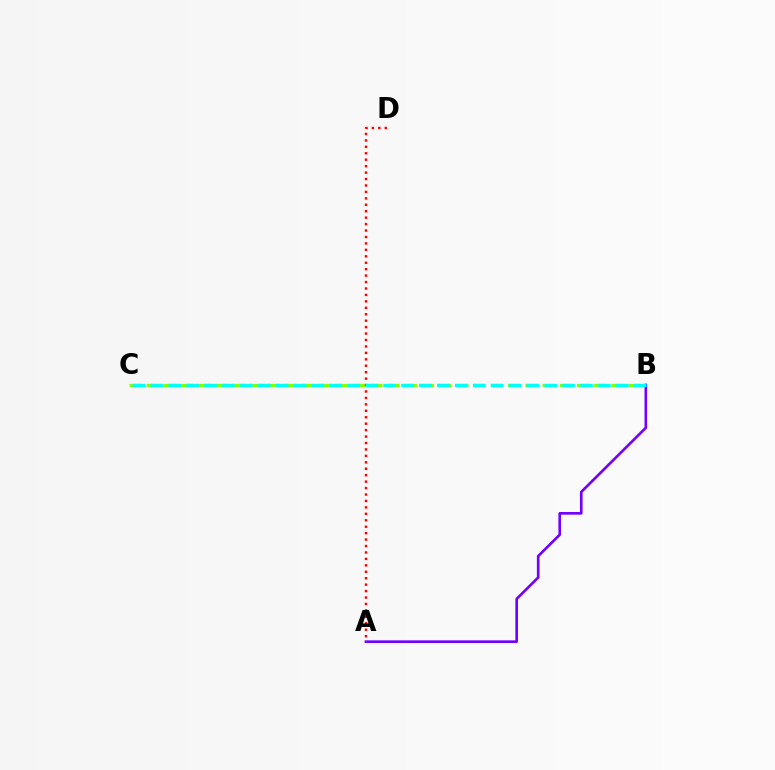{('B', 'C'): [{'color': '#84ff00', 'line_style': 'dashed', 'thickness': 2.34}, {'color': '#00fff6', 'line_style': 'dashed', 'thickness': 2.43}], ('A', 'B'): [{'color': '#7200ff', 'line_style': 'solid', 'thickness': 1.91}], ('A', 'D'): [{'color': '#ff0000', 'line_style': 'dotted', 'thickness': 1.75}]}